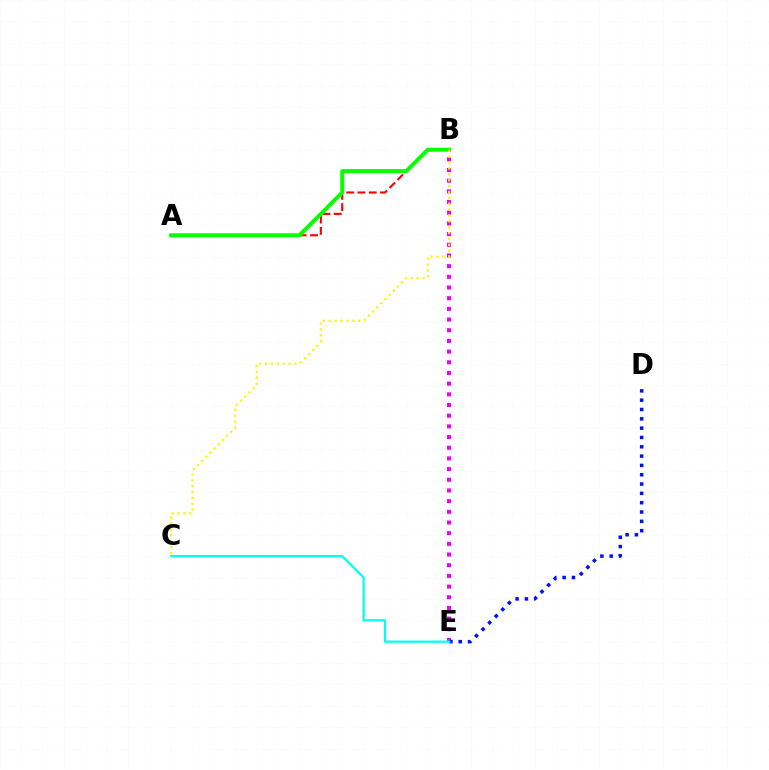{('A', 'B'): [{'color': '#ff0000', 'line_style': 'dashed', 'thickness': 1.53}, {'color': '#08ff00', 'line_style': 'solid', 'thickness': 2.89}], ('B', 'E'): [{'color': '#ee00ff', 'line_style': 'dotted', 'thickness': 2.9}], ('D', 'E'): [{'color': '#0010ff', 'line_style': 'dotted', 'thickness': 2.53}], ('C', 'E'): [{'color': '#00fff6', 'line_style': 'solid', 'thickness': 1.61}], ('B', 'C'): [{'color': '#fcf500', 'line_style': 'dotted', 'thickness': 1.6}]}